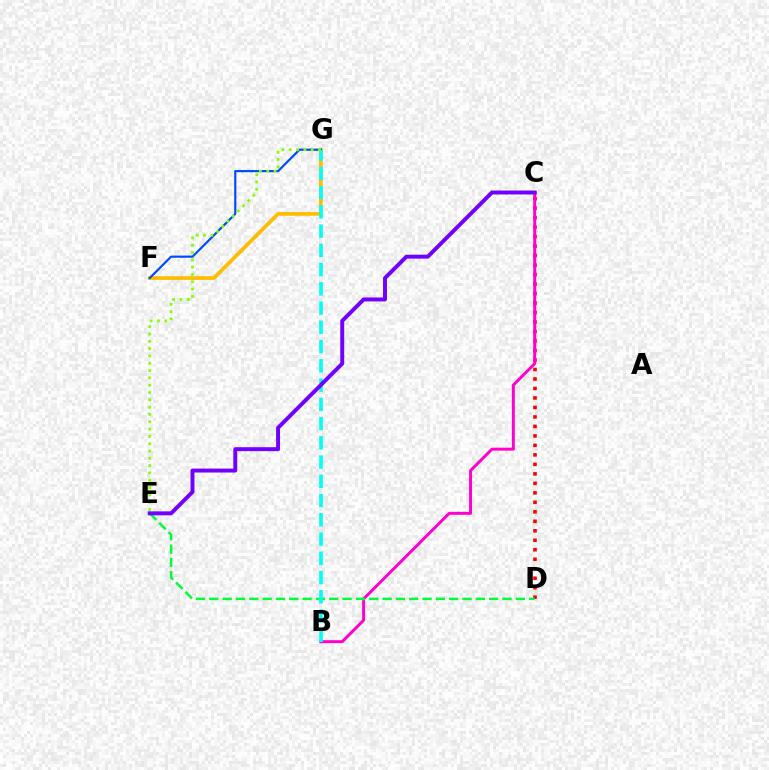{('F', 'G'): [{'color': '#ffbd00', 'line_style': 'solid', 'thickness': 2.68}, {'color': '#004bff', 'line_style': 'solid', 'thickness': 1.56}], ('C', 'D'): [{'color': '#ff0000', 'line_style': 'dotted', 'thickness': 2.58}], ('B', 'C'): [{'color': '#ff00cf', 'line_style': 'solid', 'thickness': 2.12}], ('D', 'E'): [{'color': '#00ff39', 'line_style': 'dashed', 'thickness': 1.81}], ('B', 'G'): [{'color': '#00fff6', 'line_style': 'dashed', 'thickness': 2.61}], ('E', 'G'): [{'color': '#84ff00', 'line_style': 'dotted', 'thickness': 1.99}], ('C', 'E'): [{'color': '#7200ff', 'line_style': 'solid', 'thickness': 2.84}]}